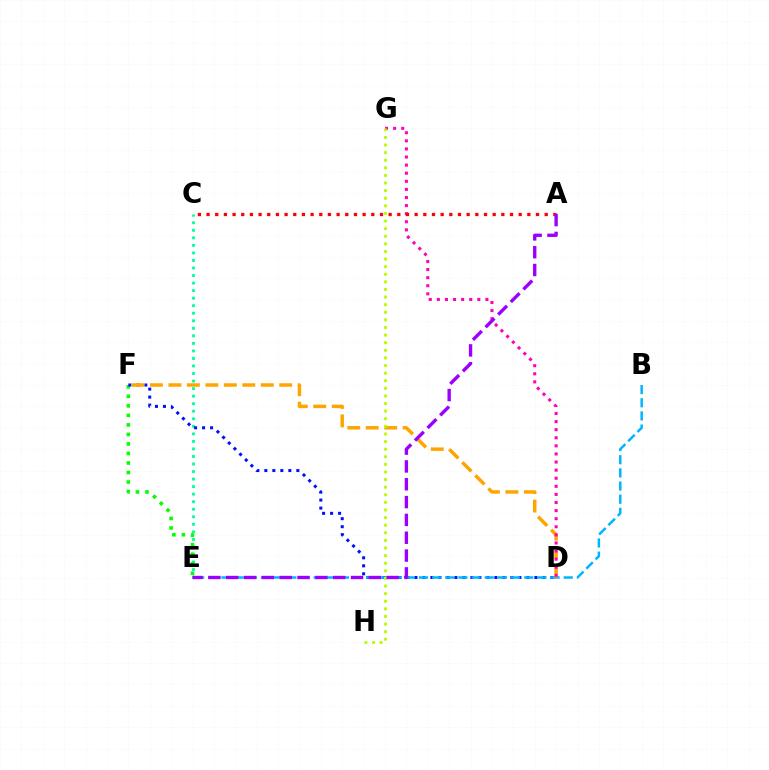{('C', 'E'): [{'color': '#00ff9d', 'line_style': 'dotted', 'thickness': 2.05}], ('E', 'F'): [{'color': '#08ff00', 'line_style': 'dotted', 'thickness': 2.59}], ('D', 'F'): [{'color': '#0010ff', 'line_style': 'dotted', 'thickness': 2.17}, {'color': '#ffa500', 'line_style': 'dashed', 'thickness': 2.51}], ('B', 'E'): [{'color': '#00b5ff', 'line_style': 'dashed', 'thickness': 1.79}], ('D', 'G'): [{'color': '#ff00bd', 'line_style': 'dotted', 'thickness': 2.2}], ('A', 'C'): [{'color': '#ff0000', 'line_style': 'dotted', 'thickness': 2.36}], ('G', 'H'): [{'color': '#b3ff00', 'line_style': 'dotted', 'thickness': 2.07}], ('A', 'E'): [{'color': '#9b00ff', 'line_style': 'dashed', 'thickness': 2.42}]}